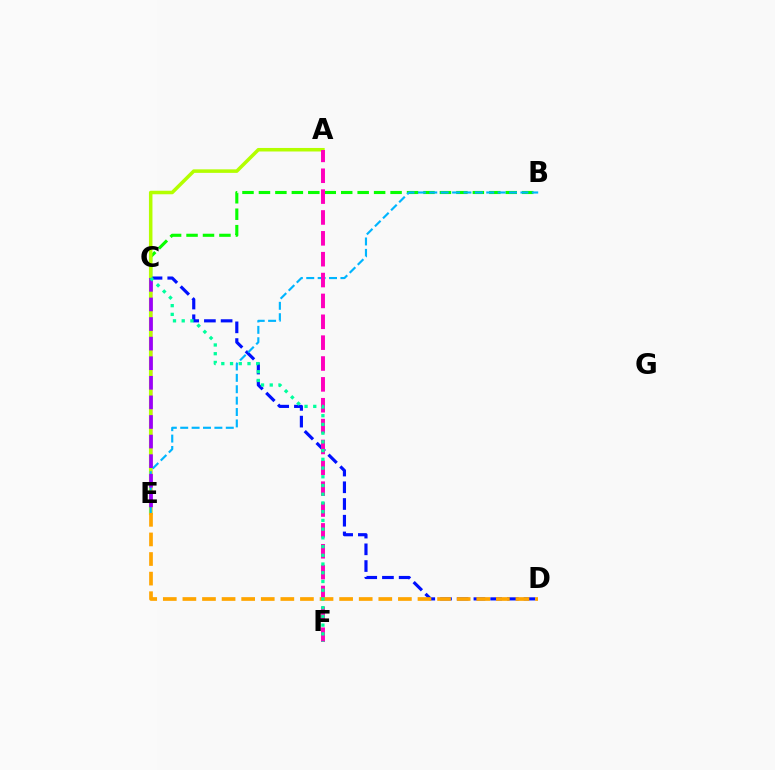{('B', 'C'): [{'color': '#08ff00', 'line_style': 'dashed', 'thickness': 2.24}], ('C', 'E'): [{'color': '#ff0000', 'line_style': 'solid', 'thickness': 1.8}, {'color': '#9b00ff', 'line_style': 'dashed', 'thickness': 2.66}], ('C', 'D'): [{'color': '#0010ff', 'line_style': 'dashed', 'thickness': 2.27}], ('A', 'E'): [{'color': '#b3ff00', 'line_style': 'solid', 'thickness': 2.54}], ('B', 'E'): [{'color': '#00b5ff', 'line_style': 'dashed', 'thickness': 1.55}], ('A', 'F'): [{'color': '#ff00bd', 'line_style': 'dashed', 'thickness': 2.83}], ('D', 'E'): [{'color': '#ffa500', 'line_style': 'dashed', 'thickness': 2.66}], ('C', 'F'): [{'color': '#00ff9d', 'line_style': 'dotted', 'thickness': 2.37}]}